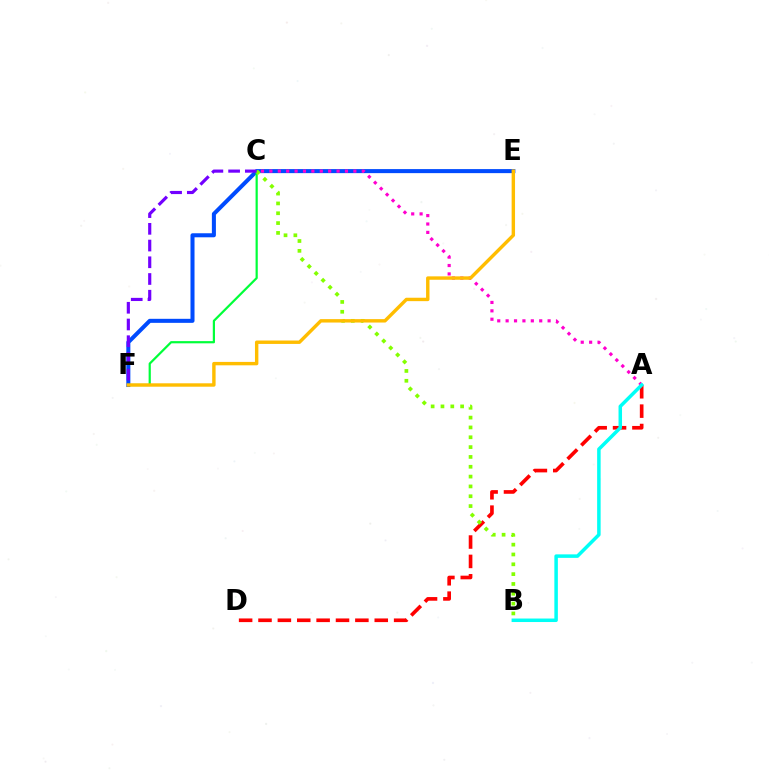{('E', 'F'): [{'color': '#004bff', 'line_style': 'solid', 'thickness': 2.91}, {'color': '#ffbd00', 'line_style': 'solid', 'thickness': 2.46}], ('A', 'C'): [{'color': '#ff00cf', 'line_style': 'dotted', 'thickness': 2.28}], ('C', 'F'): [{'color': '#00ff39', 'line_style': 'solid', 'thickness': 1.59}, {'color': '#7200ff', 'line_style': 'dashed', 'thickness': 2.27}], ('A', 'D'): [{'color': '#ff0000', 'line_style': 'dashed', 'thickness': 2.63}], ('B', 'C'): [{'color': '#84ff00', 'line_style': 'dotted', 'thickness': 2.67}], ('A', 'B'): [{'color': '#00fff6', 'line_style': 'solid', 'thickness': 2.52}]}